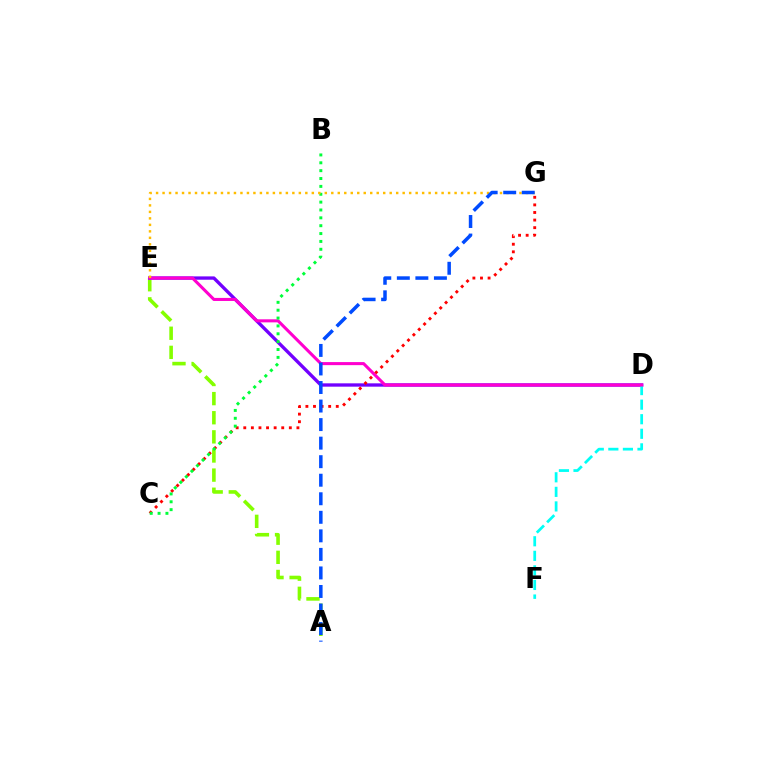{('A', 'E'): [{'color': '#84ff00', 'line_style': 'dashed', 'thickness': 2.6}], ('D', 'E'): [{'color': '#7200ff', 'line_style': 'solid', 'thickness': 2.4}, {'color': '#ff00cf', 'line_style': 'solid', 'thickness': 2.2}], ('D', 'F'): [{'color': '#00fff6', 'line_style': 'dashed', 'thickness': 1.98}], ('C', 'G'): [{'color': '#ff0000', 'line_style': 'dotted', 'thickness': 2.06}], ('B', 'C'): [{'color': '#00ff39', 'line_style': 'dotted', 'thickness': 2.14}], ('E', 'G'): [{'color': '#ffbd00', 'line_style': 'dotted', 'thickness': 1.76}], ('A', 'G'): [{'color': '#004bff', 'line_style': 'dashed', 'thickness': 2.52}]}